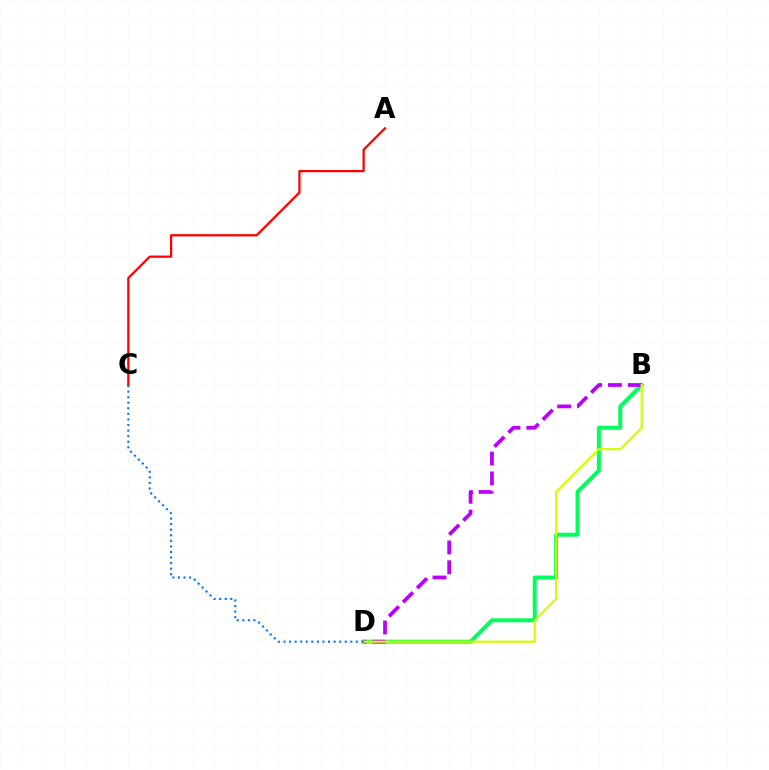{('B', 'D'): [{'color': '#00ff5c', 'line_style': 'solid', 'thickness': 2.85}, {'color': '#b900ff', 'line_style': 'dashed', 'thickness': 2.7}, {'color': '#d1ff00', 'line_style': 'solid', 'thickness': 1.57}], ('A', 'C'): [{'color': '#ff0000', 'line_style': 'solid', 'thickness': 1.62}], ('C', 'D'): [{'color': '#0074ff', 'line_style': 'dotted', 'thickness': 1.51}]}